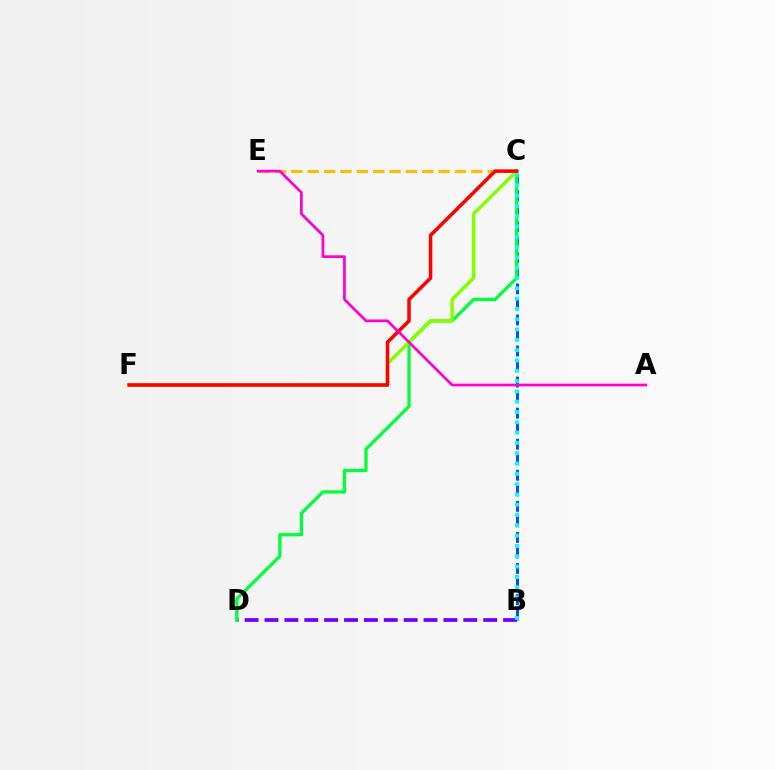{('C', 'E'): [{'color': '#ffbd00', 'line_style': 'dashed', 'thickness': 2.22}], ('B', 'D'): [{'color': '#7200ff', 'line_style': 'dashed', 'thickness': 2.7}], ('B', 'C'): [{'color': '#004bff', 'line_style': 'dashed', 'thickness': 2.11}, {'color': '#00fff6', 'line_style': 'dotted', 'thickness': 2.8}], ('C', 'D'): [{'color': '#00ff39', 'line_style': 'solid', 'thickness': 2.35}], ('C', 'F'): [{'color': '#84ff00', 'line_style': 'solid', 'thickness': 2.53}, {'color': '#ff0000', 'line_style': 'solid', 'thickness': 2.54}], ('A', 'E'): [{'color': '#ff00cf', 'line_style': 'solid', 'thickness': 1.95}]}